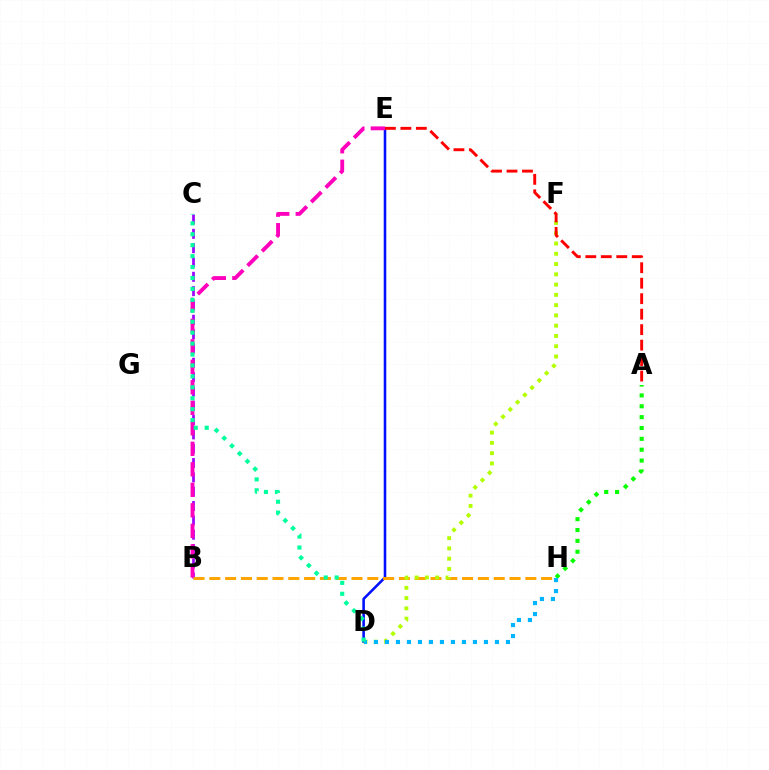{('B', 'C'): [{'color': '#9b00ff', 'line_style': 'dashed', 'thickness': 1.95}], ('D', 'E'): [{'color': '#0010ff', 'line_style': 'solid', 'thickness': 1.85}], ('B', 'E'): [{'color': '#ff00bd', 'line_style': 'dashed', 'thickness': 2.79}], ('B', 'H'): [{'color': '#ffa500', 'line_style': 'dashed', 'thickness': 2.15}], ('D', 'F'): [{'color': '#b3ff00', 'line_style': 'dotted', 'thickness': 2.79}], ('A', 'H'): [{'color': '#08ff00', 'line_style': 'dotted', 'thickness': 2.95}], ('D', 'H'): [{'color': '#00b5ff', 'line_style': 'dotted', 'thickness': 2.99}], ('A', 'E'): [{'color': '#ff0000', 'line_style': 'dashed', 'thickness': 2.1}], ('C', 'D'): [{'color': '#00ff9d', 'line_style': 'dotted', 'thickness': 2.97}]}